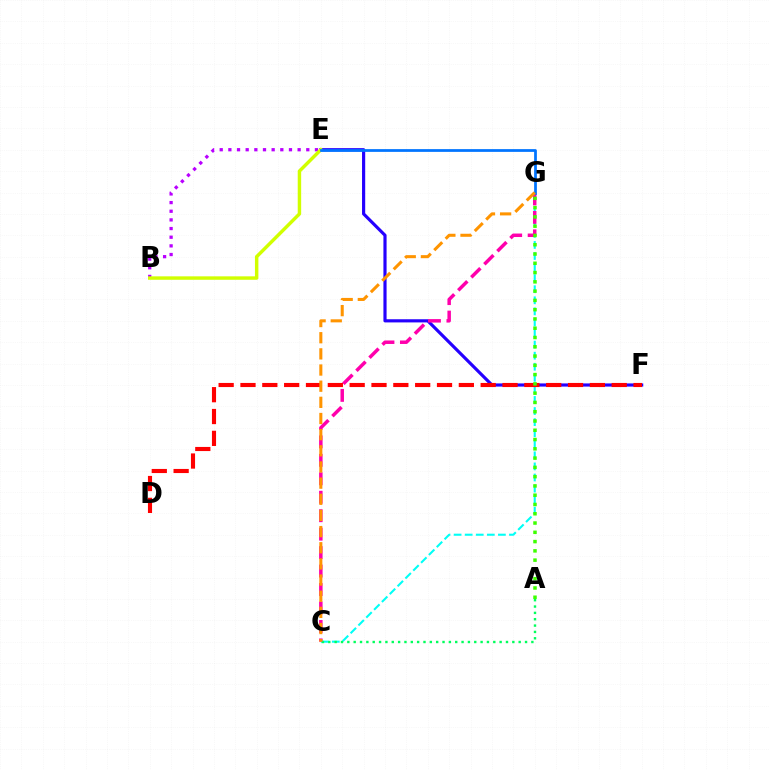{('C', 'G'): [{'color': '#00fff6', 'line_style': 'dashed', 'thickness': 1.5}, {'color': '#ff00ac', 'line_style': 'dashed', 'thickness': 2.51}, {'color': '#ff9400', 'line_style': 'dashed', 'thickness': 2.19}], ('E', 'F'): [{'color': '#2500ff', 'line_style': 'solid', 'thickness': 2.28}], ('B', 'E'): [{'color': '#b900ff', 'line_style': 'dotted', 'thickness': 2.35}, {'color': '#d1ff00', 'line_style': 'solid', 'thickness': 2.48}], ('A', 'C'): [{'color': '#00ff5c', 'line_style': 'dotted', 'thickness': 1.72}], ('D', 'F'): [{'color': '#ff0000', 'line_style': 'dashed', 'thickness': 2.97}], ('A', 'G'): [{'color': '#3dff00', 'line_style': 'dotted', 'thickness': 2.52}], ('E', 'G'): [{'color': '#0074ff', 'line_style': 'solid', 'thickness': 1.98}]}